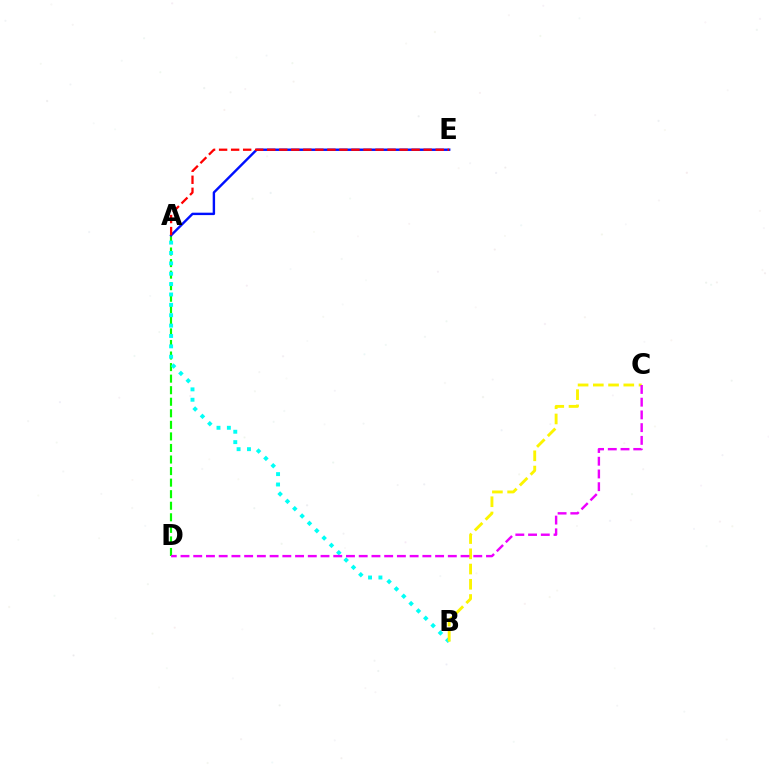{('A', 'D'): [{'color': '#08ff00', 'line_style': 'dashed', 'thickness': 1.57}], ('A', 'E'): [{'color': '#0010ff', 'line_style': 'solid', 'thickness': 1.74}, {'color': '#ff0000', 'line_style': 'dashed', 'thickness': 1.63}], ('A', 'B'): [{'color': '#00fff6', 'line_style': 'dotted', 'thickness': 2.82}], ('B', 'C'): [{'color': '#fcf500', 'line_style': 'dashed', 'thickness': 2.07}], ('C', 'D'): [{'color': '#ee00ff', 'line_style': 'dashed', 'thickness': 1.73}]}